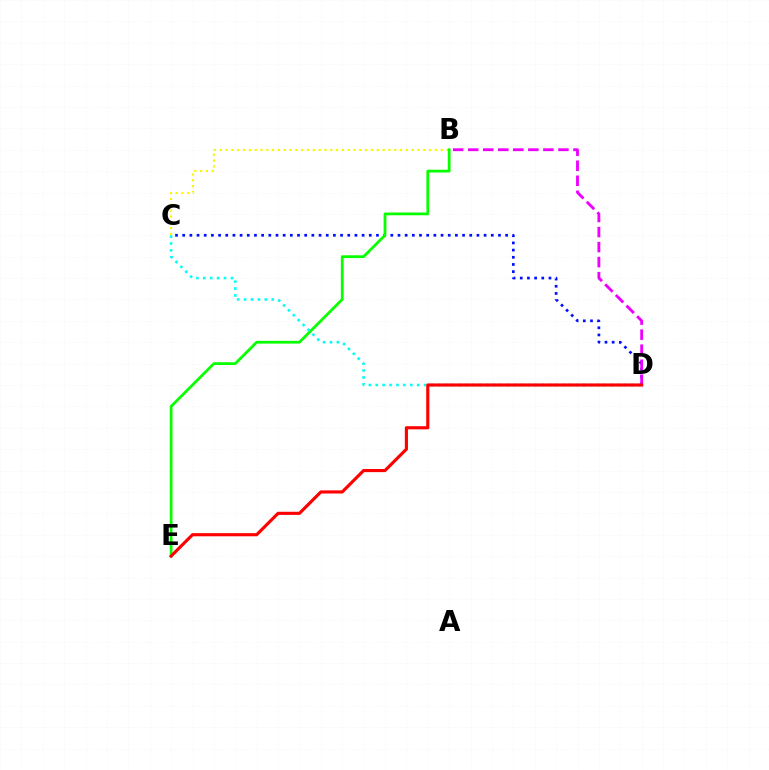{('C', 'D'): [{'color': '#0010ff', 'line_style': 'dotted', 'thickness': 1.95}, {'color': '#00fff6', 'line_style': 'dotted', 'thickness': 1.88}], ('B', 'D'): [{'color': '#ee00ff', 'line_style': 'dashed', 'thickness': 2.04}], ('B', 'C'): [{'color': '#fcf500', 'line_style': 'dotted', 'thickness': 1.58}], ('B', 'E'): [{'color': '#08ff00', 'line_style': 'solid', 'thickness': 2.0}], ('D', 'E'): [{'color': '#ff0000', 'line_style': 'solid', 'thickness': 2.26}]}